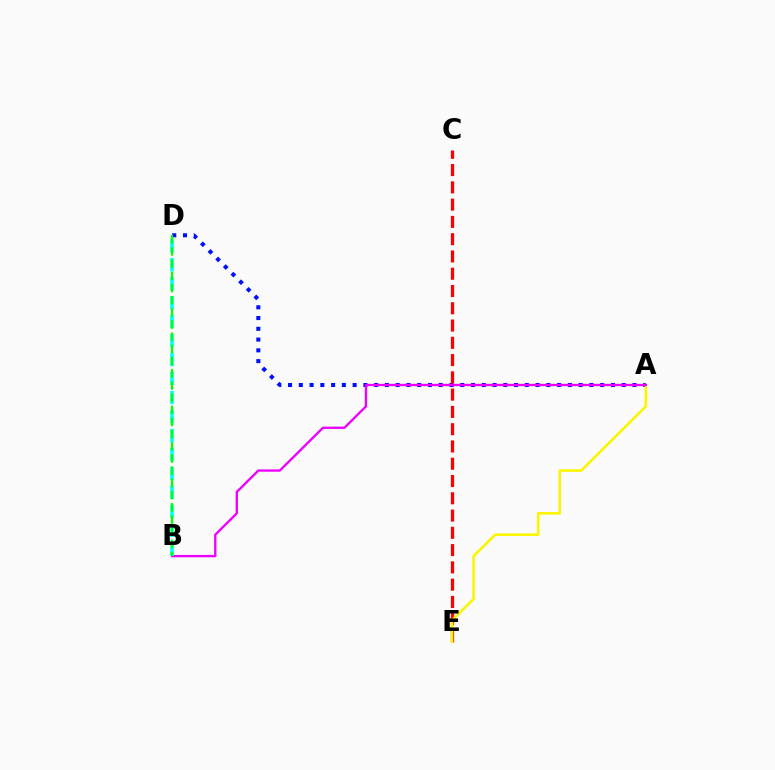{('A', 'D'): [{'color': '#0010ff', 'line_style': 'dotted', 'thickness': 2.92}], ('C', 'E'): [{'color': '#ff0000', 'line_style': 'dashed', 'thickness': 2.35}], ('A', 'E'): [{'color': '#fcf500', 'line_style': 'solid', 'thickness': 1.89}], ('A', 'B'): [{'color': '#ee00ff', 'line_style': 'solid', 'thickness': 1.68}], ('B', 'D'): [{'color': '#00fff6', 'line_style': 'dashed', 'thickness': 2.58}, {'color': '#08ff00', 'line_style': 'dashed', 'thickness': 1.66}]}